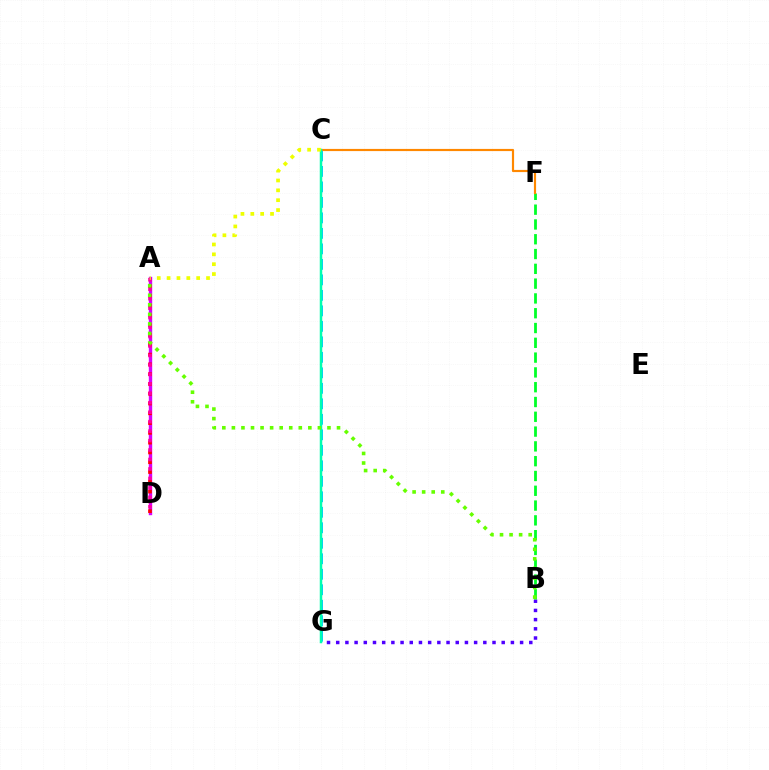{('A', 'D'): [{'color': '#003fff', 'line_style': 'dotted', 'thickness': 1.95}, {'color': '#d600ff', 'line_style': 'solid', 'thickness': 2.44}, {'color': '#ff0000', 'line_style': 'dotted', 'thickness': 2.66}, {'color': '#ff00a0', 'line_style': 'dotted', 'thickness': 2.57}], ('B', 'G'): [{'color': '#4f00ff', 'line_style': 'dotted', 'thickness': 2.5}], ('B', 'F'): [{'color': '#00ff27', 'line_style': 'dashed', 'thickness': 2.01}], ('C', 'G'): [{'color': '#00c7ff', 'line_style': 'dashed', 'thickness': 2.1}, {'color': '#00ffaf', 'line_style': 'solid', 'thickness': 1.78}], ('C', 'F'): [{'color': '#ff8800', 'line_style': 'solid', 'thickness': 1.56}], ('A', 'C'): [{'color': '#eeff00', 'line_style': 'dotted', 'thickness': 2.68}], ('A', 'B'): [{'color': '#66ff00', 'line_style': 'dotted', 'thickness': 2.6}]}